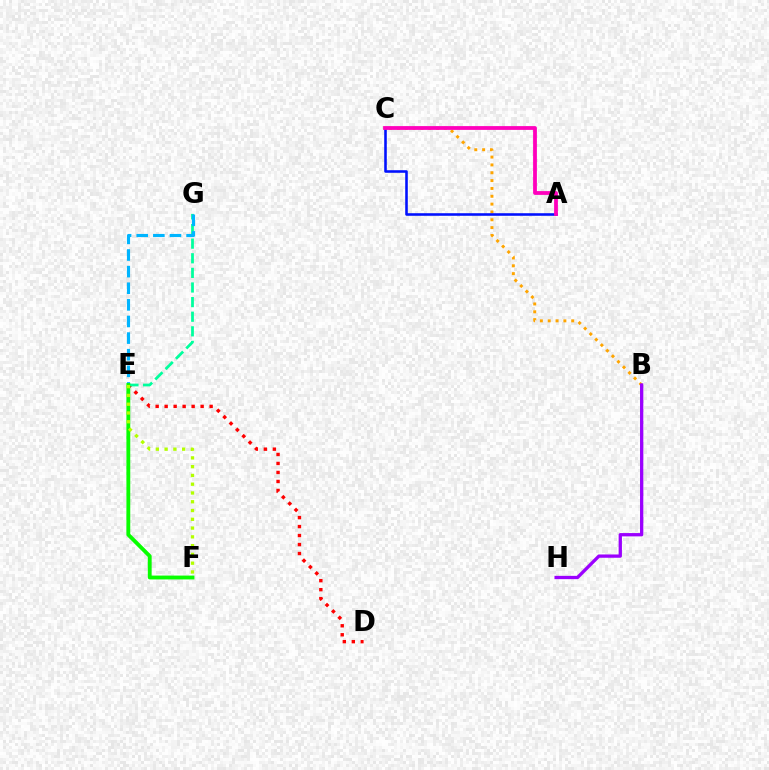{('B', 'C'): [{'color': '#ffa500', 'line_style': 'dotted', 'thickness': 2.13}], ('D', 'E'): [{'color': '#ff0000', 'line_style': 'dotted', 'thickness': 2.44}], ('A', 'C'): [{'color': '#0010ff', 'line_style': 'solid', 'thickness': 1.85}, {'color': '#ff00bd', 'line_style': 'solid', 'thickness': 2.73}], ('B', 'H'): [{'color': '#9b00ff', 'line_style': 'solid', 'thickness': 2.37}], ('E', 'G'): [{'color': '#00ff9d', 'line_style': 'dashed', 'thickness': 1.99}, {'color': '#00b5ff', 'line_style': 'dashed', 'thickness': 2.26}], ('E', 'F'): [{'color': '#08ff00', 'line_style': 'solid', 'thickness': 2.77}, {'color': '#b3ff00', 'line_style': 'dotted', 'thickness': 2.38}]}